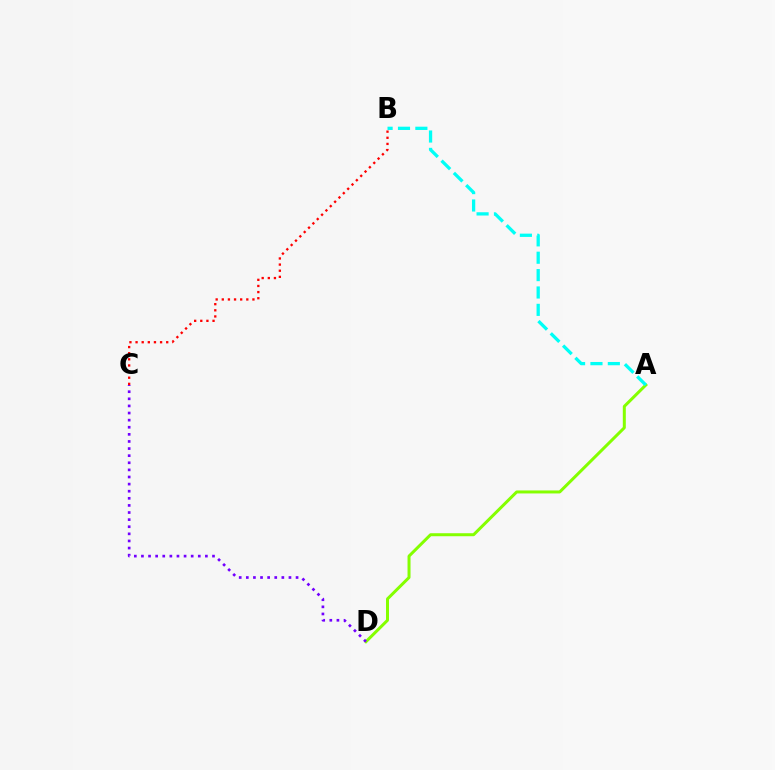{('B', 'C'): [{'color': '#ff0000', 'line_style': 'dotted', 'thickness': 1.66}], ('A', 'D'): [{'color': '#84ff00', 'line_style': 'solid', 'thickness': 2.16}], ('C', 'D'): [{'color': '#7200ff', 'line_style': 'dotted', 'thickness': 1.93}], ('A', 'B'): [{'color': '#00fff6', 'line_style': 'dashed', 'thickness': 2.36}]}